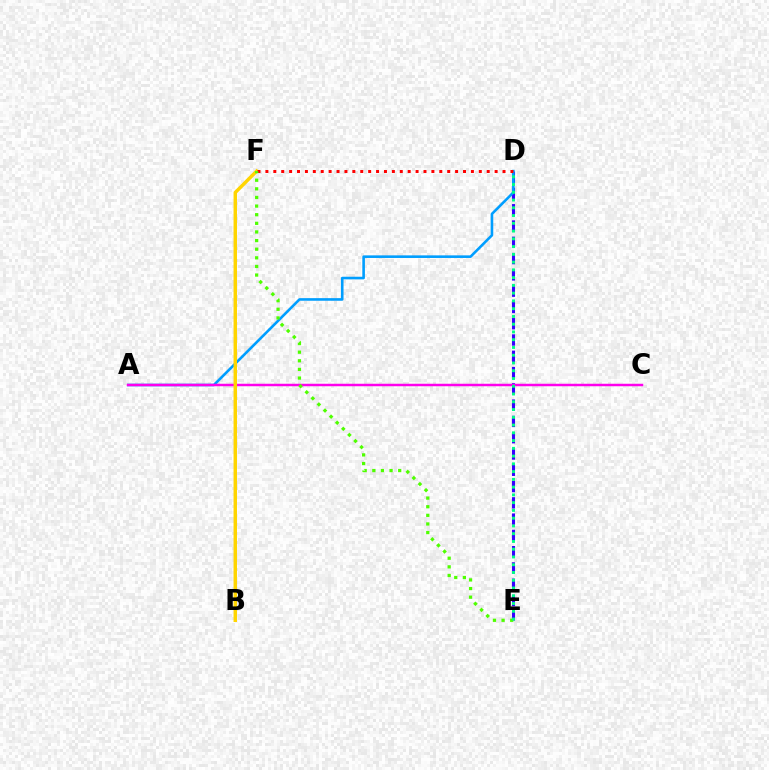{('D', 'E'): [{'color': '#3700ff', 'line_style': 'dashed', 'thickness': 2.21}, {'color': '#00ff86', 'line_style': 'dotted', 'thickness': 2.11}], ('A', 'D'): [{'color': '#009eff', 'line_style': 'solid', 'thickness': 1.88}], ('A', 'C'): [{'color': '#ff00ed', 'line_style': 'solid', 'thickness': 1.79}], ('B', 'F'): [{'color': '#ffd500', 'line_style': 'solid', 'thickness': 2.49}], ('D', 'F'): [{'color': '#ff0000', 'line_style': 'dotted', 'thickness': 2.15}], ('E', 'F'): [{'color': '#4fff00', 'line_style': 'dotted', 'thickness': 2.34}]}